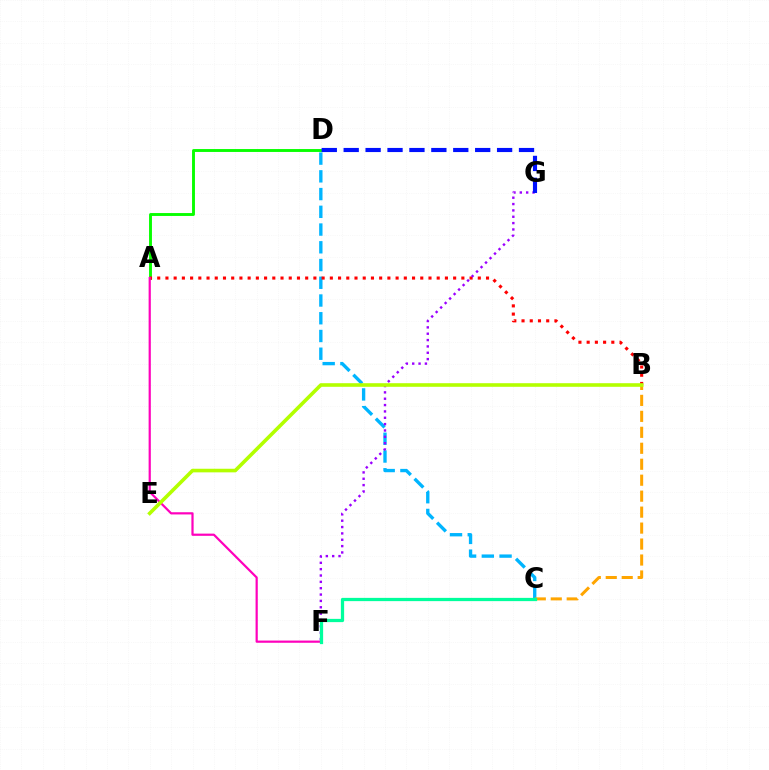{('A', 'D'): [{'color': '#08ff00', 'line_style': 'solid', 'thickness': 2.09}], ('C', 'D'): [{'color': '#00b5ff', 'line_style': 'dashed', 'thickness': 2.41}], ('A', 'B'): [{'color': '#ff0000', 'line_style': 'dotted', 'thickness': 2.23}], ('F', 'G'): [{'color': '#9b00ff', 'line_style': 'dotted', 'thickness': 1.73}], ('A', 'F'): [{'color': '#ff00bd', 'line_style': 'solid', 'thickness': 1.59}], ('B', 'C'): [{'color': '#ffa500', 'line_style': 'dashed', 'thickness': 2.17}], ('D', 'G'): [{'color': '#0010ff', 'line_style': 'dashed', 'thickness': 2.98}], ('B', 'E'): [{'color': '#b3ff00', 'line_style': 'solid', 'thickness': 2.59}], ('C', 'F'): [{'color': '#00ff9d', 'line_style': 'solid', 'thickness': 2.34}]}